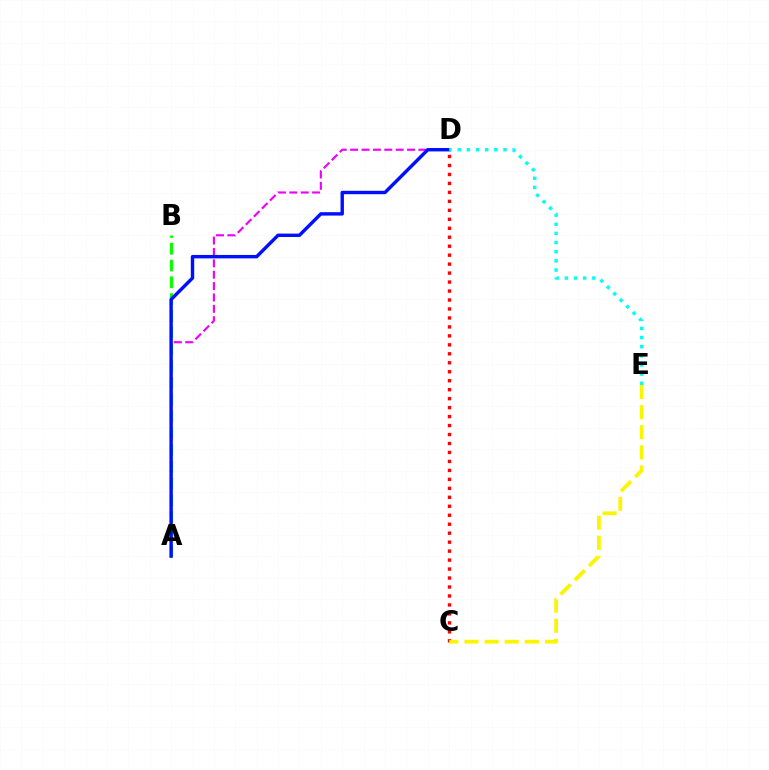{('A', 'D'): [{'color': '#ee00ff', 'line_style': 'dashed', 'thickness': 1.55}, {'color': '#0010ff', 'line_style': 'solid', 'thickness': 2.46}], ('A', 'B'): [{'color': '#08ff00', 'line_style': 'dashed', 'thickness': 2.28}], ('C', 'D'): [{'color': '#ff0000', 'line_style': 'dotted', 'thickness': 2.44}], ('D', 'E'): [{'color': '#00fff6', 'line_style': 'dotted', 'thickness': 2.48}], ('C', 'E'): [{'color': '#fcf500', 'line_style': 'dashed', 'thickness': 2.73}]}